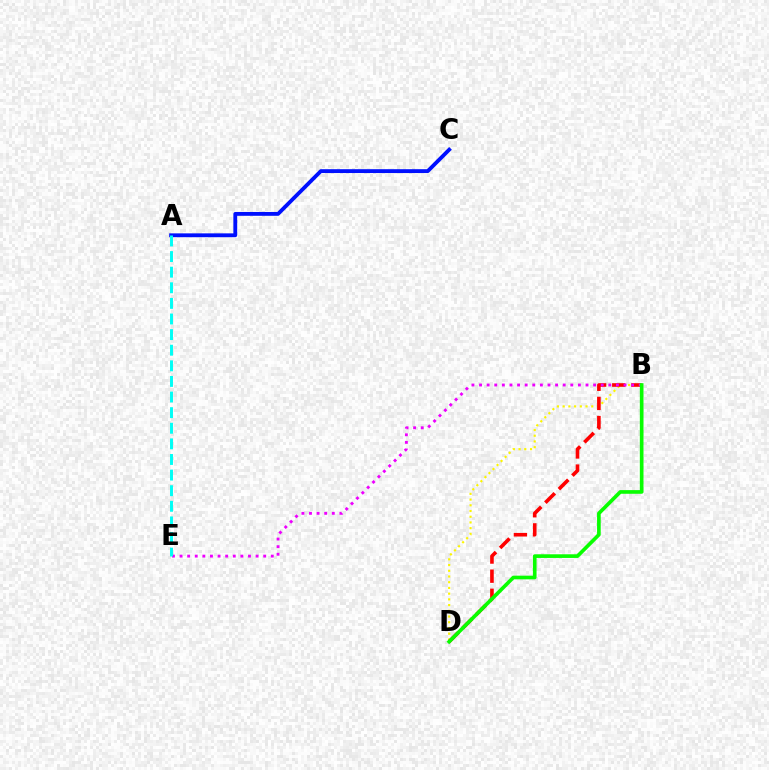{('B', 'D'): [{'color': '#fcf500', 'line_style': 'dotted', 'thickness': 1.55}, {'color': '#ff0000', 'line_style': 'dashed', 'thickness': 2.6}, {'color': '#08ff00', 'line_style': 'solid', 'thickness': 2.63}], ('A', 'C'): [{'color': '#0010ff', 'line_style': 'solid', 'thickness': 2.76}], ('B', 'E'): [{'color': '#ee00ff', 'line_style': 'dotted', 'thickness': 2.07}], ('A', 'E'): [{'color': '#00fff6', 'line_style': 'dashed', 'thickness': 2.12}]}